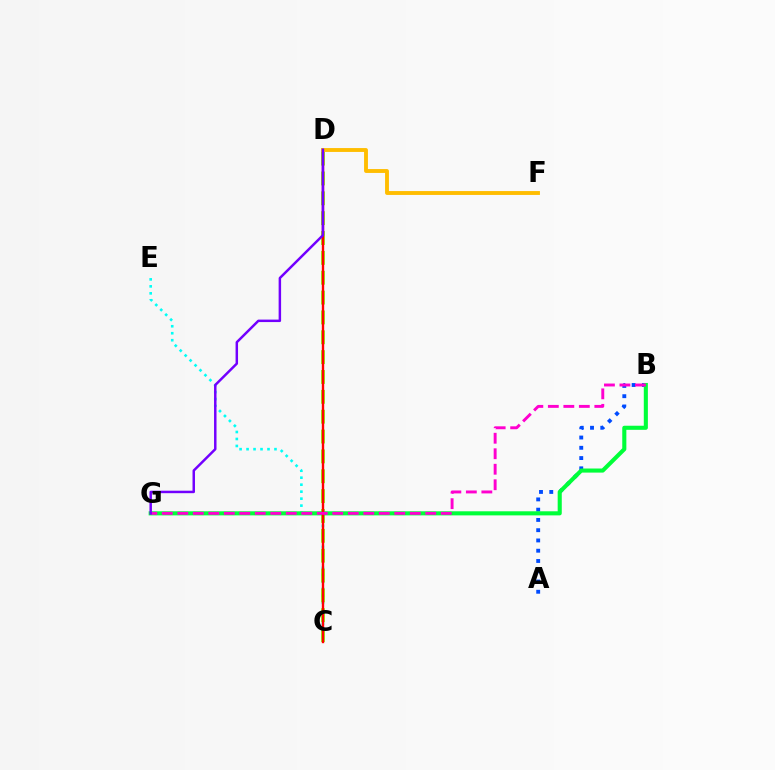{('A', 'B'): [{'color': '#004bff', 'line_style': 'dotted', 'thickness': 2.79}], ('C', 'E'): [{'color': '#00fff6', 'line_style': 'dotted', 'thickness': 1.9}], ('C', 'D'): [{'color': '#84ff00', 'line_style': 'dashed', 'thickness': 2.7}, {'color': '#ff0000', 'line_style': 'solid', 'thickness': 1.72}], ('B', 'G'): [{'color': '#00ff39', 'line_style': 'solid', 'thickness': 2.94}, {'color': '#ff00cf', 'line_style': 'dashed', 'thickness': 2.11}], ('D', 'F'): [{'color': '#ffbd00', 'line_style': 'solid', 'thickness': 2.78}], ('D', 'G'): [{'color': '#7200ff', 'line_style': 'solid', 'thickness': 1.78}]}